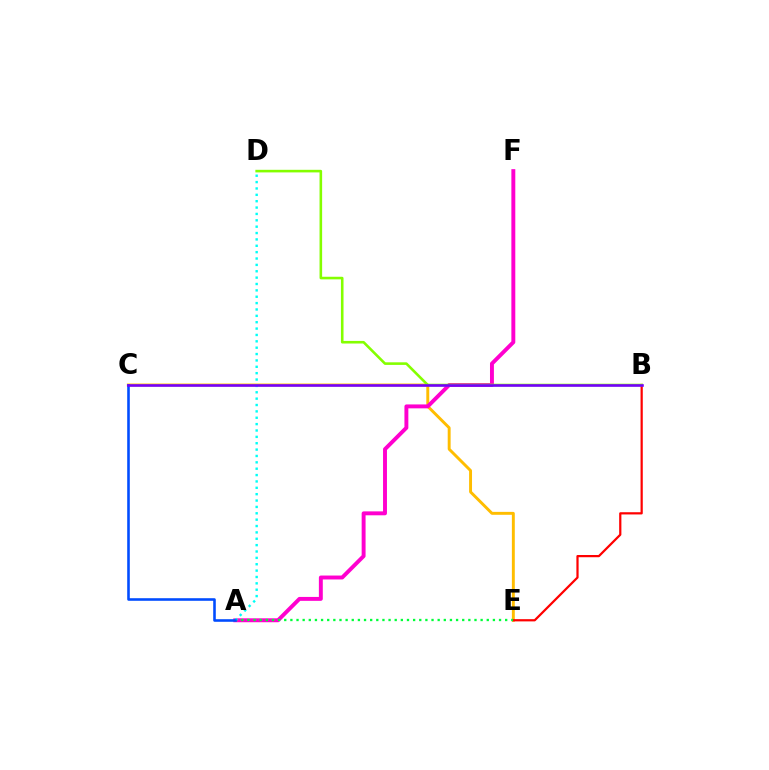{('C', 'E'): [{'color': '#ffbd00', 'line_style': 'solid', 'thickness': 2.11}], ('B', 'E'): [{'color': '#ff0000', 'line_style': 'solid', 'thickness': 1.6}], ('A', 'F'): [{'color': '#ff00cf', 'line_style': 'solid', 'thickness': 2.82}], ('A', 'E'): [{'color': '#00ff39', 'line_style': 'dotted', 'thickness': 1.67}], ('A', 'D'): [{'color': '#00fff6', 'line_style': 'dotted', 'thickness': 1.73}], ('A', 'C'): [{'color': '#004bff', 'line_style': 'solid', 'thickness': 1.86}], ('B', 'D'): [{'color': '#84ff00', 'line_style': 'solid', 'thickness': 1.87}], ('B', 'C'): [{'color': '#7200ff', 'line_style': 'solid', 'thickness': 1.87}]}